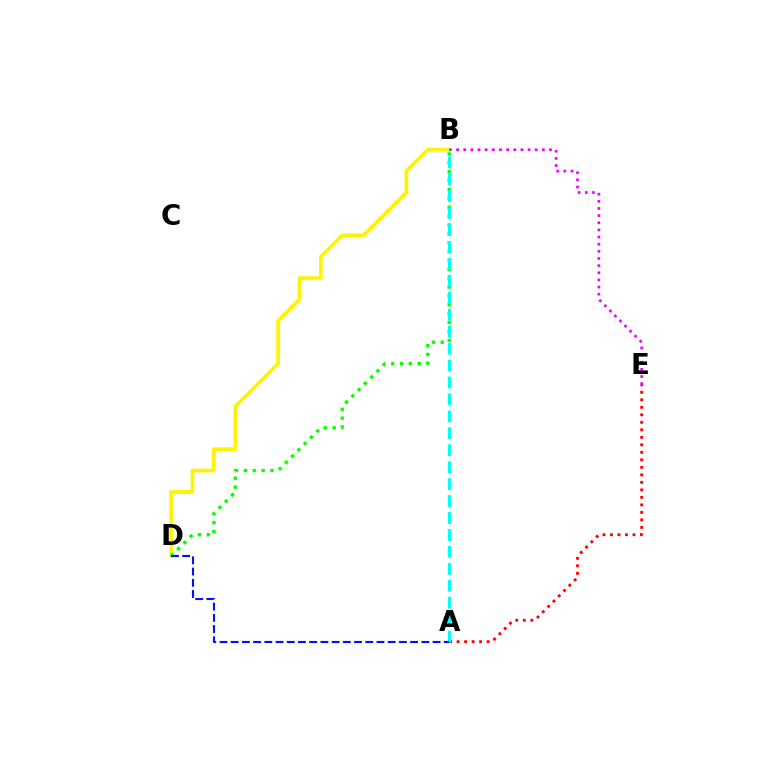{('B', 'D'): [{'color': '#fcf500', 'line_style': 'solid', 'thickness': 2.63}, {'color': '#08ff00', 'line_style': 'dotted', 'thickness': 2.41}], ('A', 'E'): [{'color': '#ff0000', 'line_style': 'dotted', 'thickness': 2.04}], ('B', 'E'): [{'color': '#ee00ff', 'line_style': 'dotted', 'thickness': 1.94}], ('A', 'B'): [{'color': '#00fff6', 'line_style': 'dashed', 'thickness': 2.3}], ('A', 'D'): [{'color': '#0010ff', 'line_style': 'dashed', 'thickness': 1.52}]}